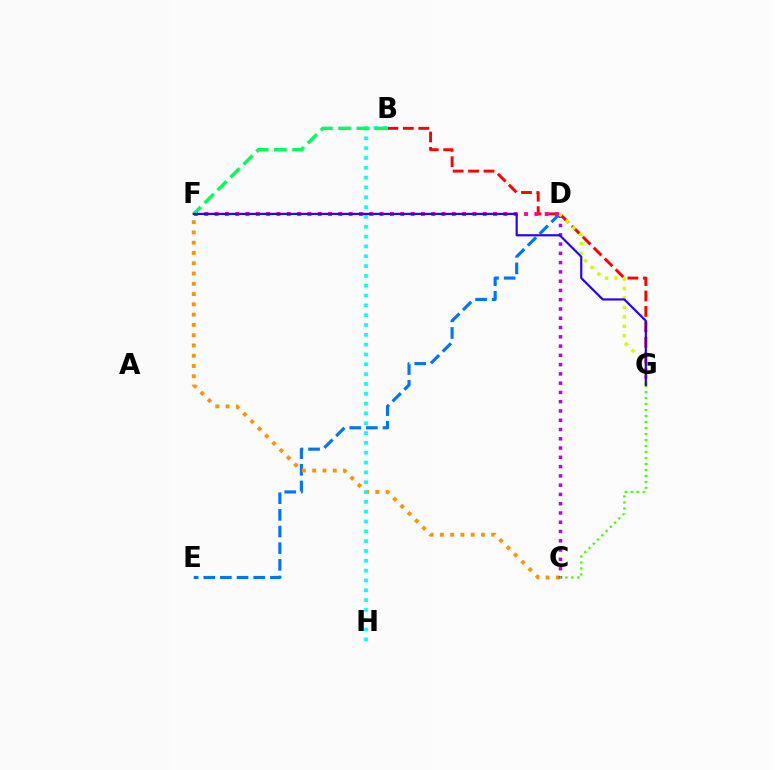{('D', 'E'): [{'color': '#0074ff', 'line_style': 'dashed', 'thickness': 2.26}], ('B', 'G'): [{'color': '#ff0000', 'line_style': 'dashed', 'thickness': 2.1}], ('C', 'F'): [{'color': '#ff9400', 'line_style': 'dotted', 'thickness': 2.79}], ('D', 'F'): [{'color': '#ff00ac', 'line_style': 'dotted', 'thickness': 2.8}], ('C', 'D'): [{'color': '#b900ff', 'line_style': 'dotted', 'thickness': 2.52}], ('D', 'G'): [{'color': '#d1ff00', 'line_style': 'dotted', 'thickness': 2.56}], ('B', 'H'): [{'color': '#00fff6', 'line_style': 'dotted', 'thickness': 2.67}], ('C', 'G'): [{'color': '#3dff00', 'line_style': 'dotted', 'thickness': 1.63}], ('B', 'F'): [{'color': '#00ff5c', 'line_style': 'dashed', 'thickness': 2.48}], ('F', 'G'): [{'color': '#2500ff', 'line_style': 'solid', 'thickness': 1.56}]}